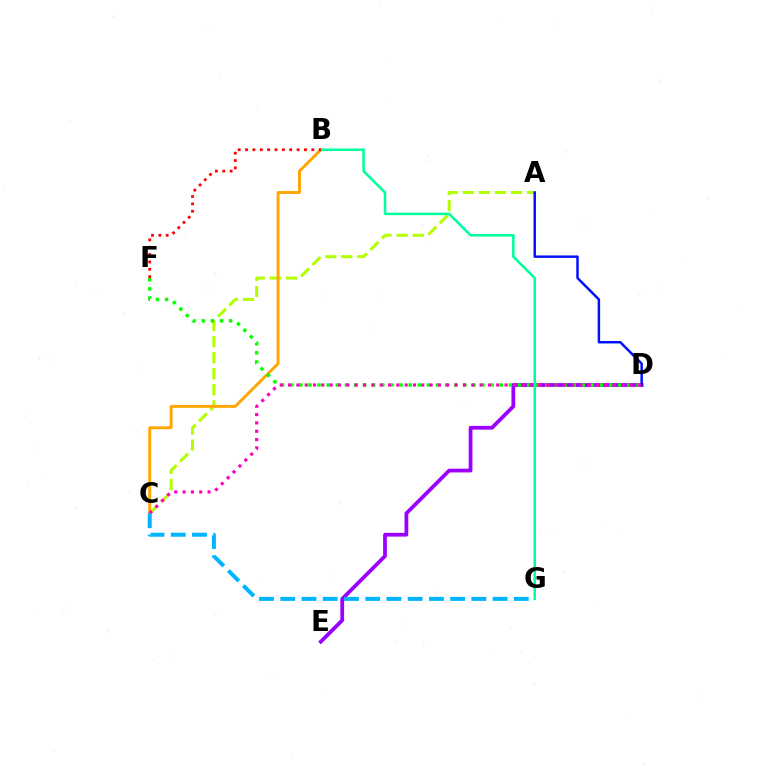{('A', 'C'): [{'color': '#b3ff00', 'line_style': 'dashed', 'thickness': 2.18}], ('B', 'C'): [{'color': '#ffa500', 'line_style': 'solid', 'thickness': 2.09}], ('D', 'E'): [{'color': '#9b00ff', 'line_style': 'solid', 'thickness': 2.71}], ('A', 'D'): [{'color': '#0010ff', 'line_style': 'solid', 'thickness': 1.78}], ('B', 'G'): [{'color': '#00ff9d', 'line_style': 'solid', 'thickness': 1.83}], ('D', 'F'): [{'color': '#08ff00', 'line_style': 'dotted', 'thickness': 2.48}], ('C', 'D'): [{'color': '#ff00bd', 'line_style': 'dotted', 'thickness': 2.26}], ('B', 'F'): [{'color': '#ff0000', 'line_style': 'dotted', 'thickness': 2.0}], ('C', 'G'): [{'color': '#00b5ff', 'line_style': 'dashed', 'thickness': 2.88}]}